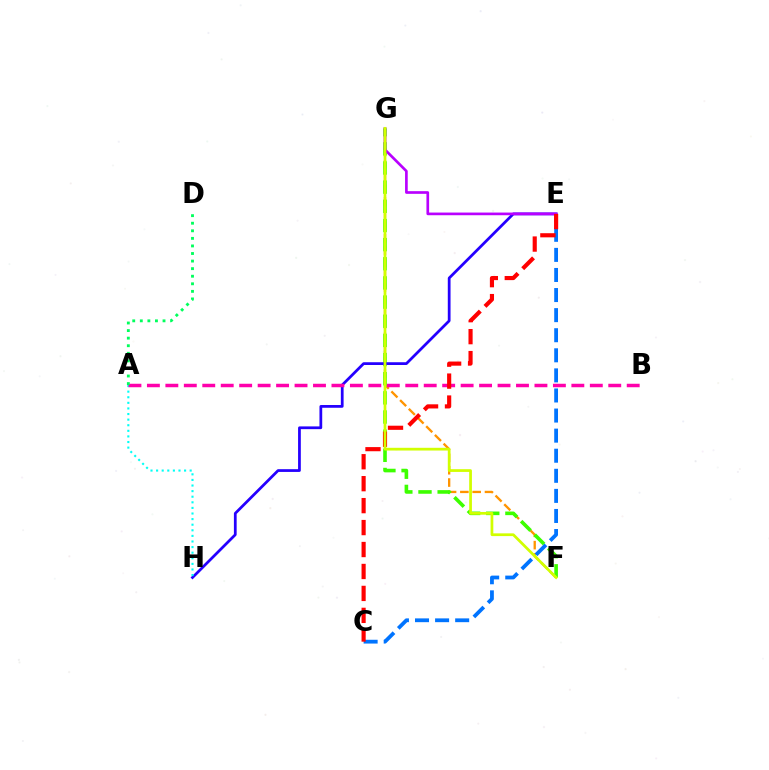{('F', 'G'): [{'color': '#ff9400', 'line_style': 'dashed', 'thickness': 1.67}, {'color': '#3dff00', 'line_style': 'dashed', 'thickness': 2.6}, {'color': '#d1ff00', 'line_style': 'solid', 'thickness': 1.97}], ('E', 'H'): [{'color': '#2500ff', 'line_style': 'solid', 'thickness': 1.98}], ('C', 'E'): [{'color': '#0074ff', 'line_style': 'dashed', 'thickness': 2.73}, {'color': '#ff0000', 'line_style': 'dashed', 'thickness': 2.98}], ('A', 'H'): [{'color': '#00fff6', 'line_style': 'dotted', 'thickness': 1.52}], ('A', 'B'): [{'color': '#ff00ac', 'line_style': 'dashed', 'thickness': 2.51}], ('E', 'G'): [{'color': '#b900ff', 'line_style': 'solid', 'thickness': 1.92}], ('A', 'D'): [{'color': '#00ff5c', 'line_style': 'dotted', 'thickness': 2.06}]}